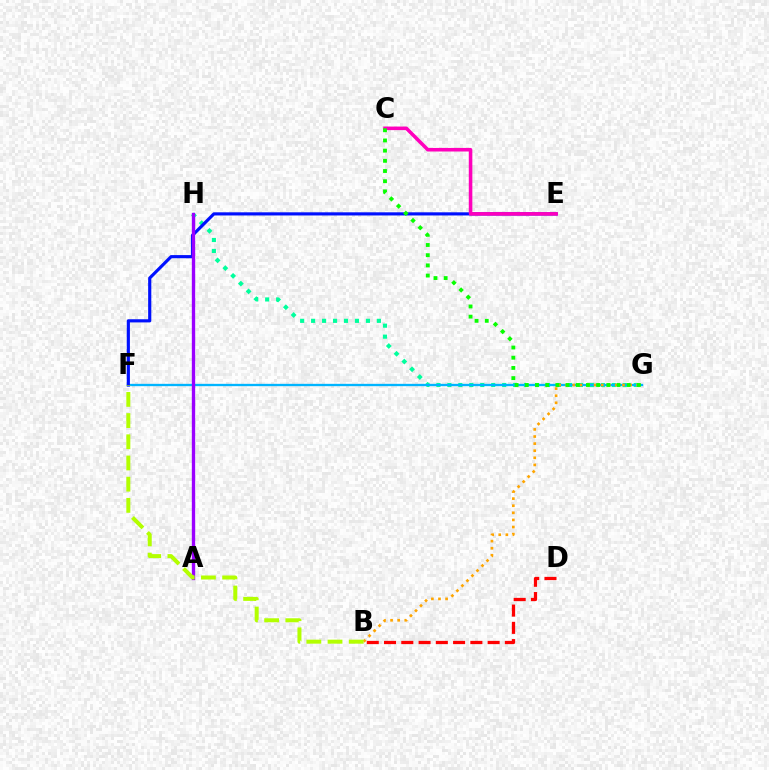{('G', 'H'): [{'color': '#00ff9d', 'line_style': 'dotted', 'thickness': 2.98}], ('F', 'G'): [{'color': '#00b5ff', 'line_style': 'solid', 'thickness': 1.68}], ('E', 'F'): [{'color': '#0010ff', 'line_style': 'solid', 'thickness': 2.27}], ('B', 'D'): [{'color': '#ff0000', 'line_style': 'dashed', 'thickness': 2.35}], ('B', 'G'): [{'color': '#ffa500', 'line_style': 'dotted', 'thickness': 1.93}], ('C', 'E'): [{'color': '#ff00bd', 'line_style': 'solid', 'thickness': 2.56}], ('A', 'H'): [{'color': '#9b00ff', 'line_style': 'solid', 'thickness': 2.41}], ('C', 'G'): [{'color': '#08ff00', 'line_style': 'dotted', 'thickness': 2.77}], ('B', 'F'): [{'color': '#b3ff00', 'line_style': 'dashed', 'thickness': 2.88}]}